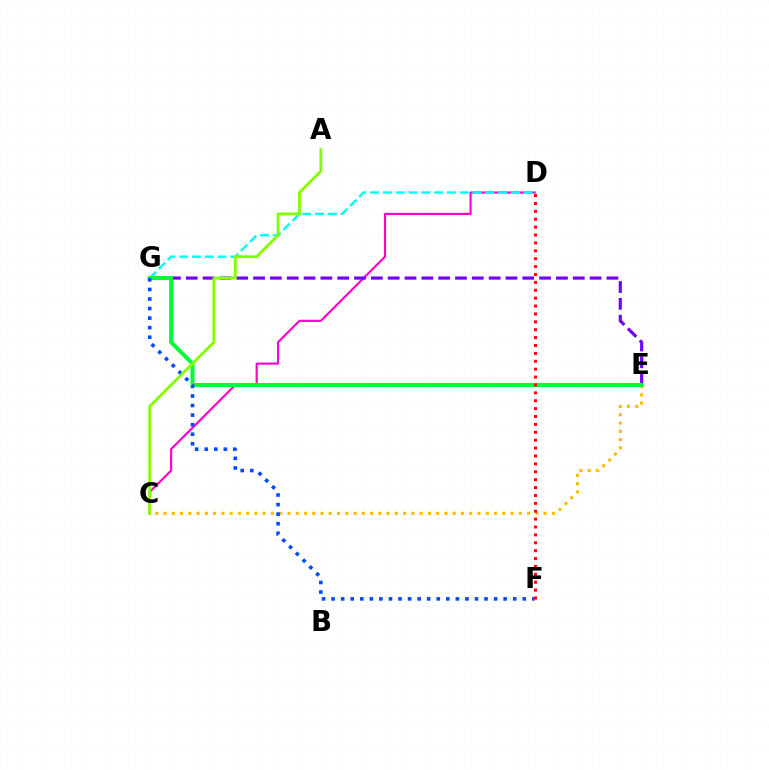{('C', 'E'): [{'color': '#ffbd00', 'line_style': 'dotted', 'thickness': 2.24}], ('C', 'D'): [{'color': '#ff00cf', 'line_style': 'solid', 'thickness': 1.56}], ('D', 'G'): [{'color': '#00fff6', 'line_style': 'dashed', 'thickness': 1.74}], ('E', 'G'): [{'color': '#7200ff', 'line_style': 'dashed', 'thickness': 2.29}, {'color': '#00ff39', 'line_style': 'solid', 'thickness': 2.92}], ('F', 'G'): [{'color': '#004bff', 'line_style': 'dotted', 'thickness': 2.6}], ('A', 'C'): [{'color': '#84ff00', 'line_style': 'solid', 'thickness': 2.03}], ('D', 'F'): [{'color': '#ff0000', 'line_style': 'dotted', 'thickness': 2.14}]}